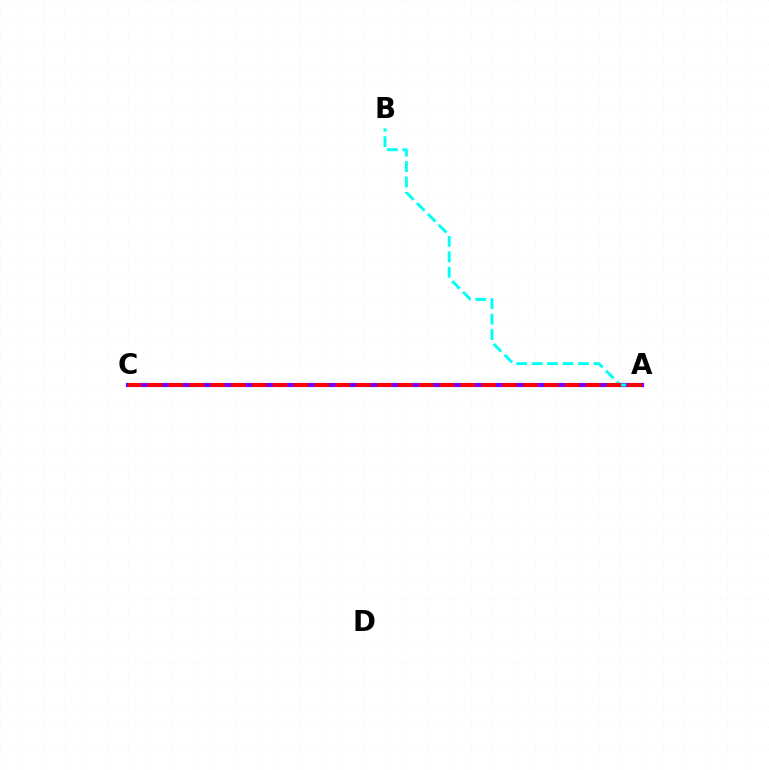{('A', 'C'): [{'color': '#84ff00', 'line_style': 'dashed', 'thickness': 2.13}, {'color': '#7200ff', 'line_style': 'solid', 'thickness': 2.99}, {'color': '#ff0000', 'line_style': 'dashed', 'thickness': 2.83}], ('A', 'B'): [{'color': '#00fff6', 'line_style': 'dashed', 'thickness': 2.1}]}